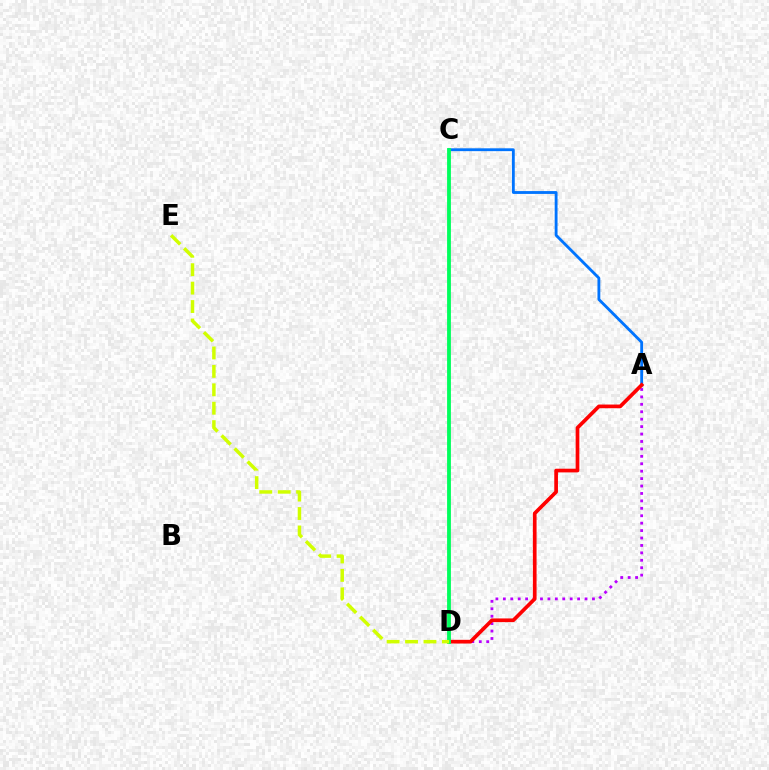{('A', 'C'): [{'color': '#0074ff', 'line_style': 'solid', 'thickness': 2.04}], ('A', 'D'): [{'color': '#b900ff', 'line_style': 'dotted', 'thickness': 2.02}, {'color': '#ff0000', 'line_style': 'solid', 'thickness': 2.66}], ('C', 'D'): [{'color': '#00ff5c', 'line_style': 'solid', 'thickness': 2.75}], ('D', 'E'): [{'color': '#d1ff00', 'line_style': 'dashed', 'thickness': 2.5}]}